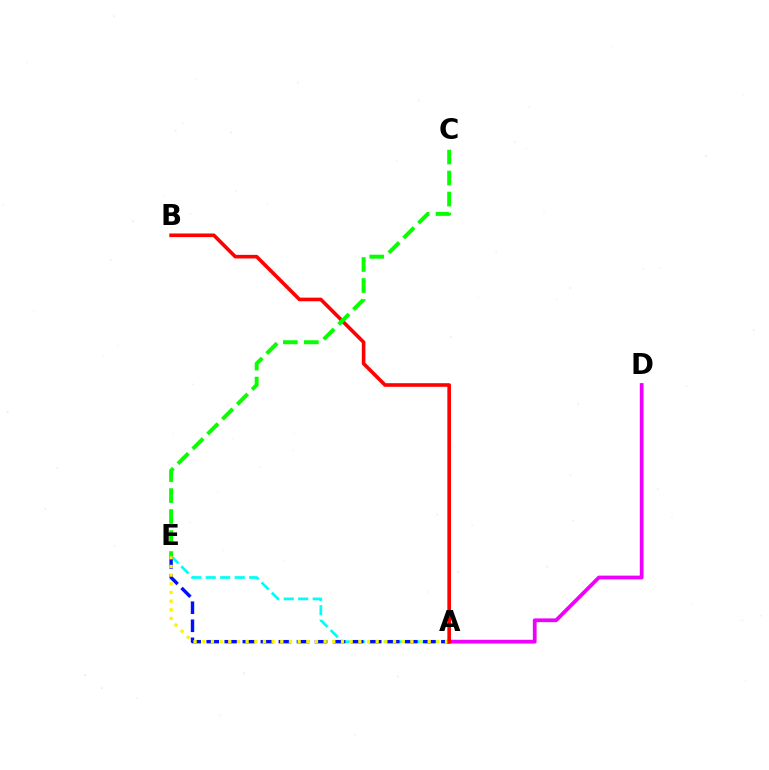{('A', 'D'): [{'color': '#ee00ff', 'line_style': 'solid', 'thickness': 2.7}], ('A', 'E'): [{'color': '#00fff6', 'line_style': 'dashed', 'thickness': 1.97}, {'color': '#0010ff', 'line_style': 'dashed', 'thickness': 2.45}, {'color': '#fcf500', 'line_style': 'dotted', 'thickness': 2.36}], ('A', 'B'): [{'color': '#ff0000', 'line_style': 'solid', 'thickness': 2.6}], ('C', 'E'): [{'color': '#08ff00', 'line_style': 'dashed', 'thickness': 2.85}]}